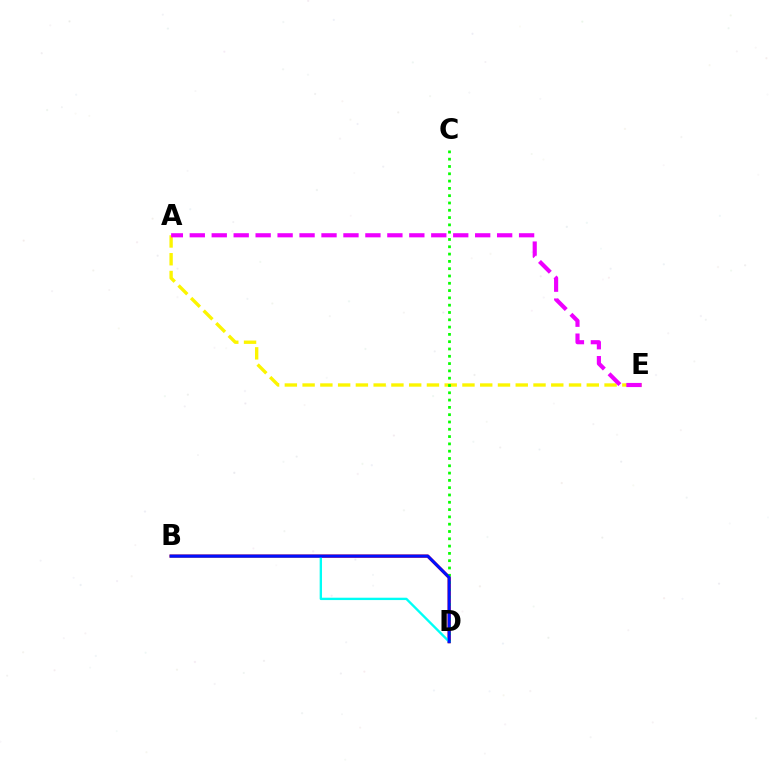{('B', 'D'): [{'color': '#ff0000', 'line_style': 'solid', 'thickness': 2.27}, {'color': '#00fff6', 'line_style': 'solid', 'thickness': 1.69}, {'color': '#0010ff', 'line_style': 'solid', 'thickness': 2.19}], ('A', 'E'): [{'color': '#fcf500', 'line_style': 'dashed', 'thickness': 2.41}, {'color': '#ee00ff', 'line_style': 'dashed', 'thickness': 2.98}], ('C', 'D'): [{'color': '#08ff00', 'line_style': 'dotted', 'thickness': 1.98}]}